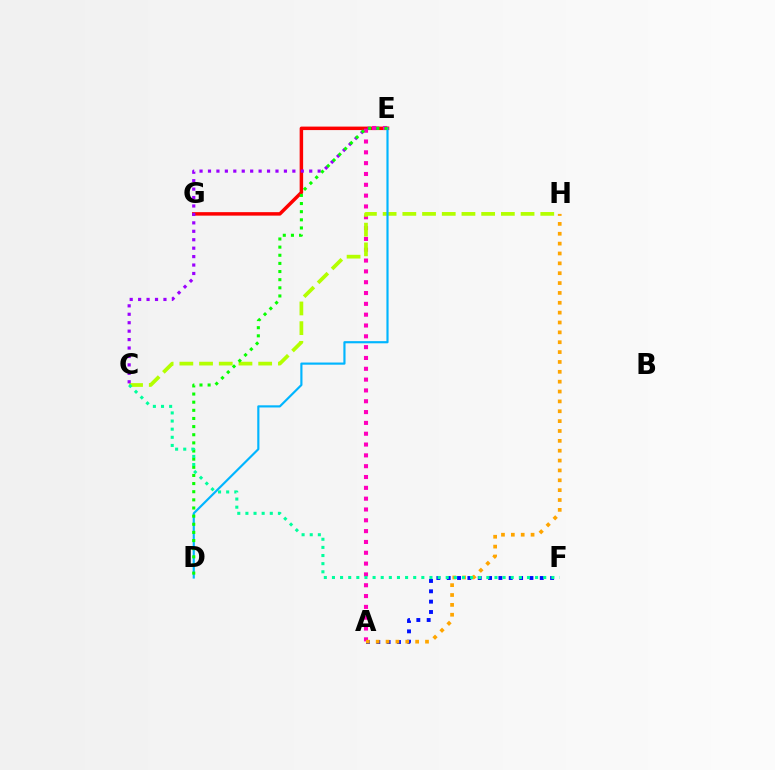{('E', 'G'): [{'color': '#ff0000', 'line_style': 'solid', 'thickness': 2.51}], ('A', 'E'): [{'color': '#ff00bd', 'line_style': 'dotted', 'thickness': 2.94}], ('A', 'F'): [{'color': '#0010ff', 'line_style': 'dotted', 'thickness': 2.81}], ('C', 'H'): [{'color': '#b3ff00', 'line_style': 'dashed', 'thickness': 2.68}], ('C', 'E'): [{'color': '#9b00ff', 'line_style': 'dotted', 'thickness': 2.29}], ('D', 'E'): [{'color': '#00b5ff', 'line_style': 'solid', 'thickness': 1.56}, {'color': '#08ff00', 'line_style': 'dotted', 'thickness': 2.21}], ('A', 'H'): [{'color': '#ffa500', 'line_style': 'dotted', 'thickness': 2.68}], ('C', 'F'): [{'color': '#00ff9d', 'line_style': 'dotted', 'thickness': 2.21}]}